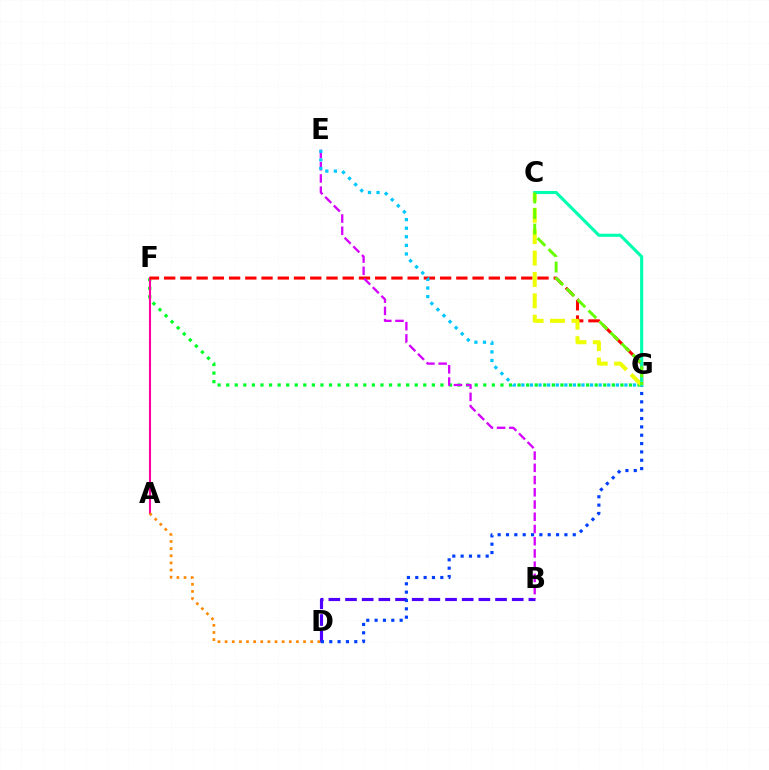{('B', 'D'): [{'color': '#4f00ff', 'line_style': 'dashed', 'thickness': 2.26}], ('F', 'G'): [{'color': '#00ff27', 'line_style': 'dotted', 'thickness': 2.33}, {'color': '#ff0000', 'line_style': 'dashed', 'thickness': 2.21}], ('A', 'F'): [{'color': '#ff00a0', 'line_style': 'solid', 'thickness': 1.51}], ('A', 'D'): [{'color': '#ff8800', 'line_style': 'dotted', 'thickness': 1.94}], ('D', 'G'): [{'color': '#003fff', 'line_style': 'dotted', 'thickness': 2.27}], ('B', 'E'): [{'color': '#d600ff', 'line_style': 'dashed', 'thickness': 1.66}], ('C', 'G'): [{'color': '#eeff00', 'line_style': 'dashed', 'thickness': 2.91}, {'color': '#00ffaf', 'line_style': 'solid', 'thickness': 2.23}, {'color': '#66ff00', 'line_style': 'dashed', 'thickness': 2.12}], ('E', 'G'): [{'color': '#00c7ff', 'line_style': 'dotted', 'thickness': 2.33}]}